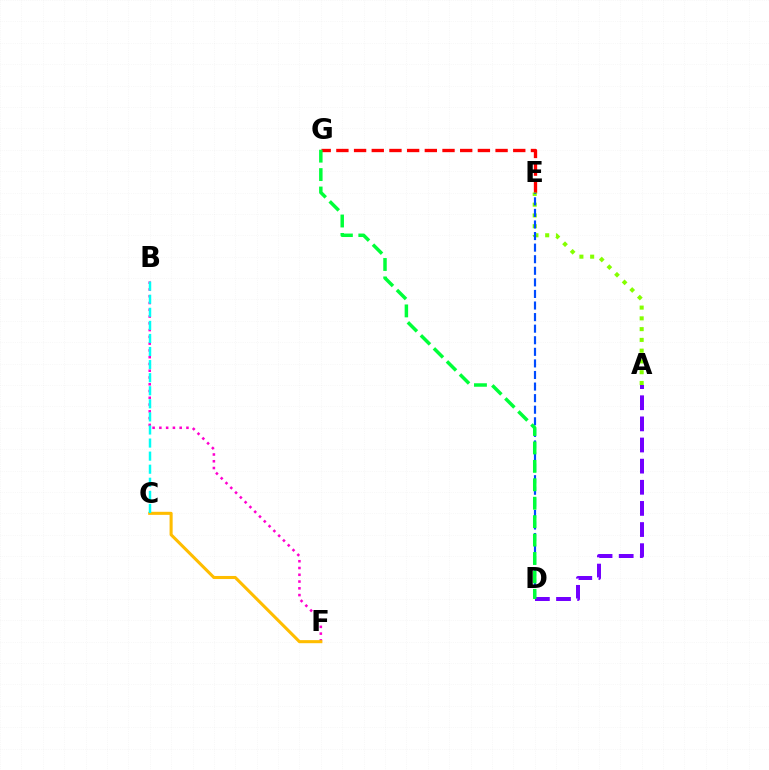{('B', 'F'): [{'color': '#ff00cf', 'line_style': 'dotted', 'thickness': 1.84}], ('C', 'F'): [{'color': '#ffbd00', 'line_style': 'solid', 'thickness': 2.21}], ('E', 'G'): [{'color': '#ff0000', 'line_style': 'dashed', 'thickness': 2.4}], ('B', 'C'): [{'color': '#00fff6', 'line_style': 'dashed', 'thickness': 1.78}], ('A', 'E'): [{'color': '#84ff00', 'line_style': 'dotted', 'thickness': 2.93}], ('D', 'E'): [{'color': '#004bff', 'line_style': 'dashed', 'thickness': 1.57}], ('A', 'D'): [{'color': '#7200ff', 'line_style': 'dashed', 'thickness': 2.87}], ('D', 'G'): [{'color': '#00ff39', 'line_style': 'dashed', 'thickness': 2.5}]}